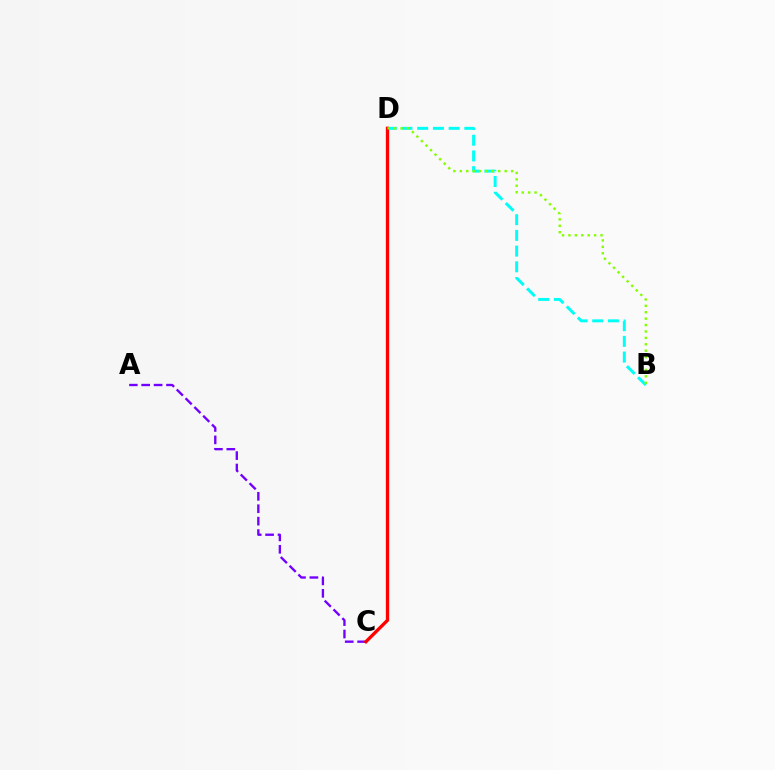{('B', 'D'): [{'color': '#00fff6', 'line_style': 'dashed', 'thickness': 2.13}, {'color': '#84ff00', 'line_style': 'dotted', 'thickness': 1.74}], ('A', 'C'): [{'color': '#7200ff', 'line_style': 'dashed', 'thickness': 1.69}], ('C', 'D'): [{'color': '#ff0000', 'line_style': 'solid', 'thickness': 2.39}]}